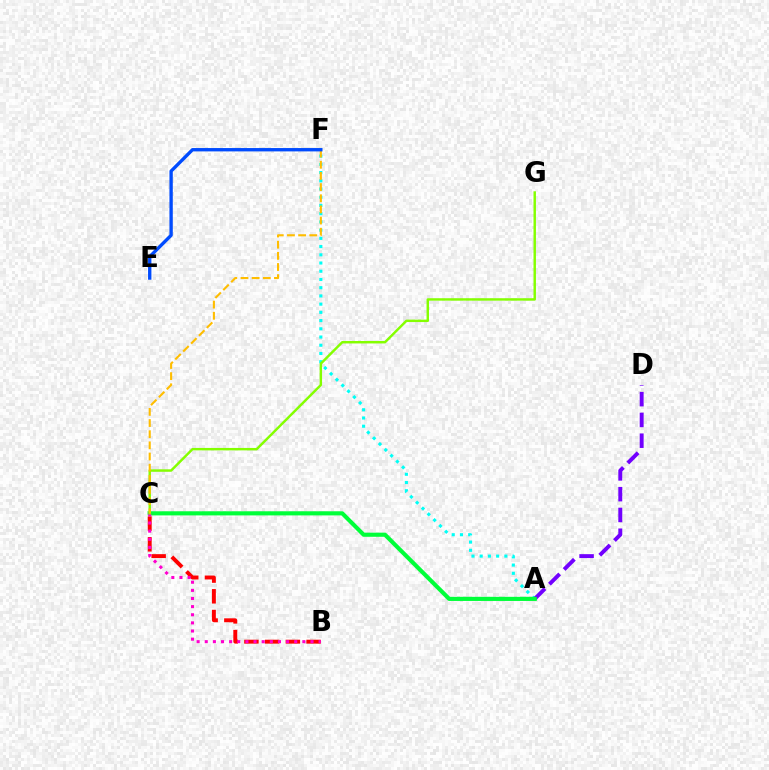{('A', 'F'): [{'color': '#00fff6', 'line_style': 'dotted', 'thickness': 2.23}], ('B', 'C'): [{'color': '#ff0000', 'line_style': 'dashed', 'thickness': 2.82}, {'color': '#ff00cf', 'line_style': 'dotted', 'thickness': 2.21}], ('A', 'D'): [{'color': '#7200ff', 'line_style': 'dashed', 'thickness': 2.82}], ('A', 'C'): [{'color': '#00ff39', 'line_style': 'solid', 'thickness': 2.97}], ('C', 'G'): [{'color': '#84ff00', 'line_style': 'solid', 'thickness': 1.76}], ('C', 'F'): [{'color': '#ffbd00', 'line_style': 'dashed', 'thickness': 1.52}], ('E', 'F'): [{'color': '#004bff', 'line_style': 'solid', 'thickness': 2.41}]}